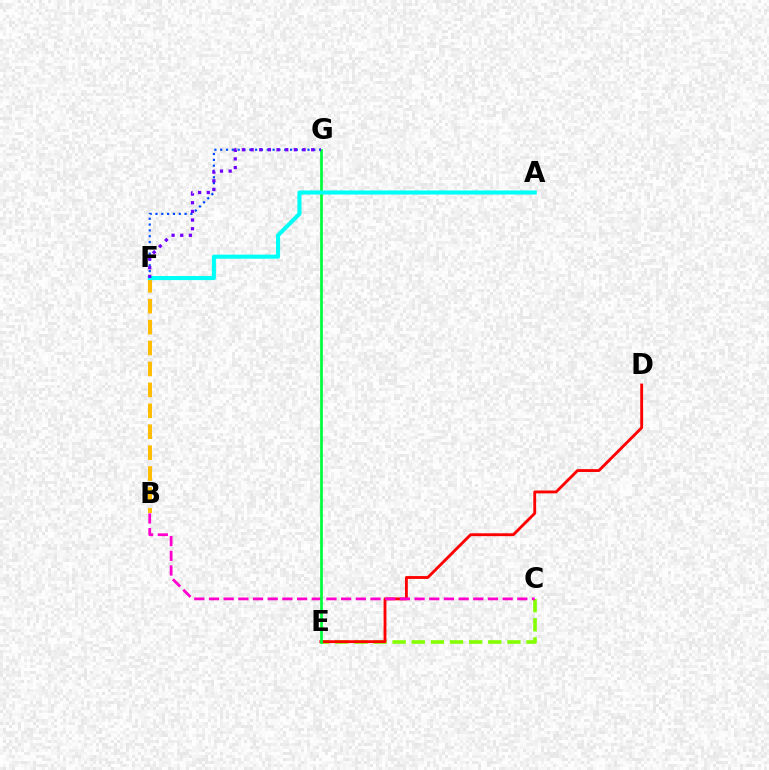{('C', 'E'): [{'color': '#84ff00', 'line_style': 'dashed', 'thickness': 2.6}], ('B', 'F'): [{'color': '#ffbd00', 'line_style': 'dashed', 'thickness': 2.84}], ('D', 'E'): [{'color': '#ff0000', 'line_style': 'solid', 'thickness': 2.05}], ('B', 'C'): [{'color': '#ff00cf', 'line_style': 'dashed', 'thickness': 1.99}], ('E', 'G'): [{'color': '#00ff39', 'line_style': 'solid', 'thickness': 1.97}], ('F', 'G'): [{'color': '#004bff', 'line_style': 'dotted', 'thickness': 1.58}, {'color': '#7200ff', 'line_style': 'dotted', 'thickness': 2.35}], ('A', 'F'): [{'color': '#00fff6', 'line_style': 'solid', 'thickness': 2.93}]}